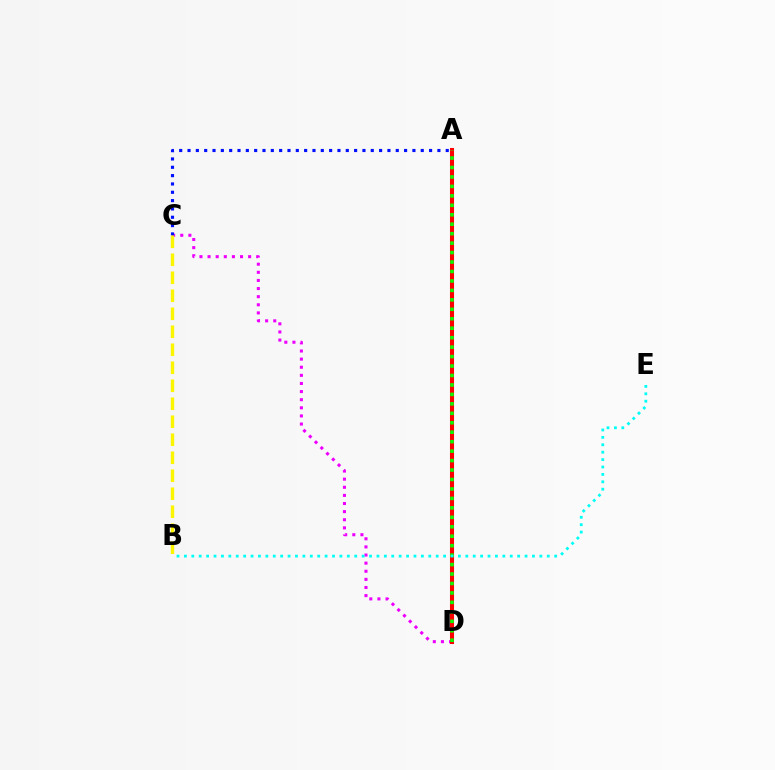{('C', 'D'): [{'color': '#ee00ff', 'line_style': 'dotted', 'thickness': 2.2}], ('A', 'D'): [{'color': '#ff0000', 'line_style': 'solid', 'thickness': 2.93}, {'color': '#08ff00', 'line_style': 'dotted', 'thickness': 2.57}], ('B', 'E'): [{'color': '#00fff6', 'line_style': 'dotted', 'thickness': 2.01}], ('A', 'C'): [{'color': '#0010ff', 'line_style': 'dotted', 'thickness': 2.26}], ('B', 'C'): [{'color': '#fcf500', 'line_style': 'dashed', 'thickness': 2.44}]}